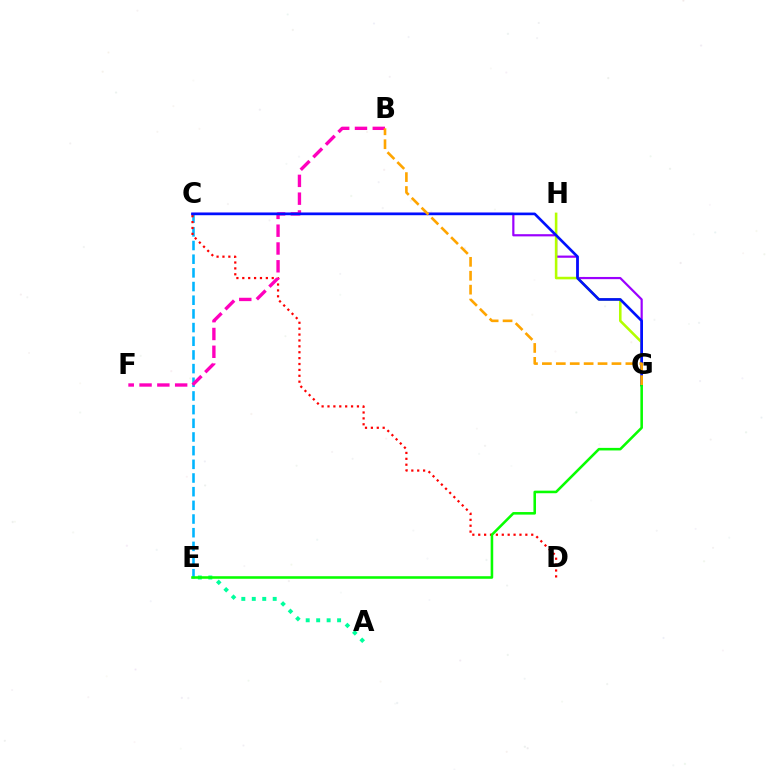{('C', 'E'): [{'color': '#00b5ff', 'line_style': 'dashed', 'thickness': 1.86}], ('A', 'E'): [{'color': '#00ff9d', 'line_style': 'dotted', 'thickness': 2.84}], ('C', 'D'): [{'color': '#ff0000', 'line_style': 'dotted', 'thickness': 1.6}], ('C', 'G'): [{'color': '#9b00ff', 'line_style': 'solid', 'thickness': 1.58}, {'color': '#0010ff', 'line_style': 'solid', 'thickness': 1.91}], ('G', 'H'): [{'color': '#b3ff00', 'line_style': 'solid', 'thickness': 1.85}], ('B', 'F'): [{'color': '#ff00bd', 'line_style': 'dashed', 'thickness': 2.42}], ('E', 'G'): [{'color': '#08ff00', 'line_style': 'solid', 'thickness': 1.84}], ('B', 'G'): [{'color': '#ffa500', 'line_style': 'dashed', 'thickness': 1.89}]}